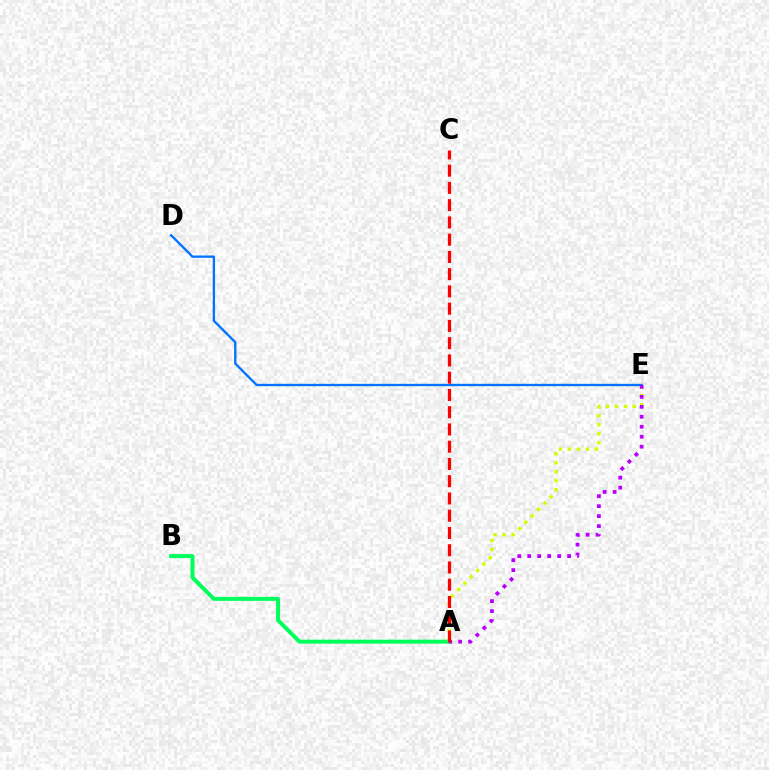{('A', 'B'): [{'color': '#00ff5c', 'line_style': 'solid', 'thickness': 2.87}], ('D', 'E'): [{'color': '#0074ff', 'line_style': 'solid', 'thickness': 1.68}], ('A', 'E'): [{'color': '#d1ff00', 'line_style': 'dotted', 'thickness': 2.44}, {'color': '#b900ff', 'line_style': 'dotted', 'thickness': 2.71}], ('A', 'C'): [{'color': '#ff0000', 'line_style': 'dashed', 'thickness': 2.34}]}